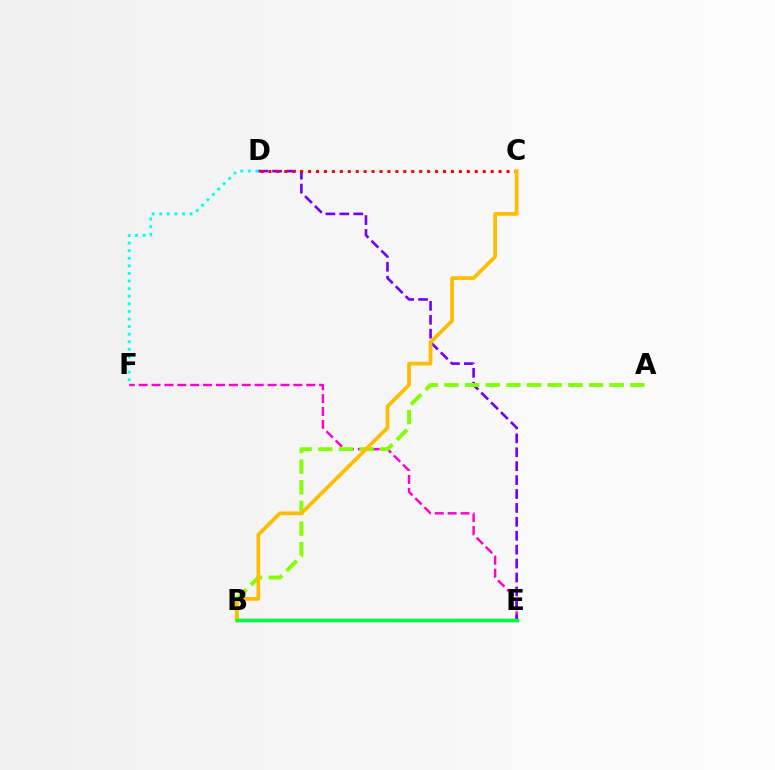{('E', 'F'): [{'color': '#ff00cf', 'line_style': 'dashed', 'thickness': 1.75}], ('D', 'E'): [{'color': '#7200ff', 'line_style': 'dashed', 'thickness': 1.89}], ('D', 'F'): [{'color': '#00fff6', 'line_style': 'dotted', 'thickness': 2.06}], ('B', 'E'): [{'color': '#004bff', 'line_style': 'solid', 'thickness': 2.34}, {'color': '#00ff39', 'line_style': 'solid', 'thickness': 2.47}], ('A', 'B'): [{'color': '#84ff00', 'line_style': 'dashed', 'thickness': 2.81}], ('C', 'D'): [{'color': '#ff0000', 'line_style': 'dotted', 'thickness': 2.16}], ('B', 'C'): [{'color': '#ffbd00', 'line_style': 'solid', 'thickness': 2.68}]}